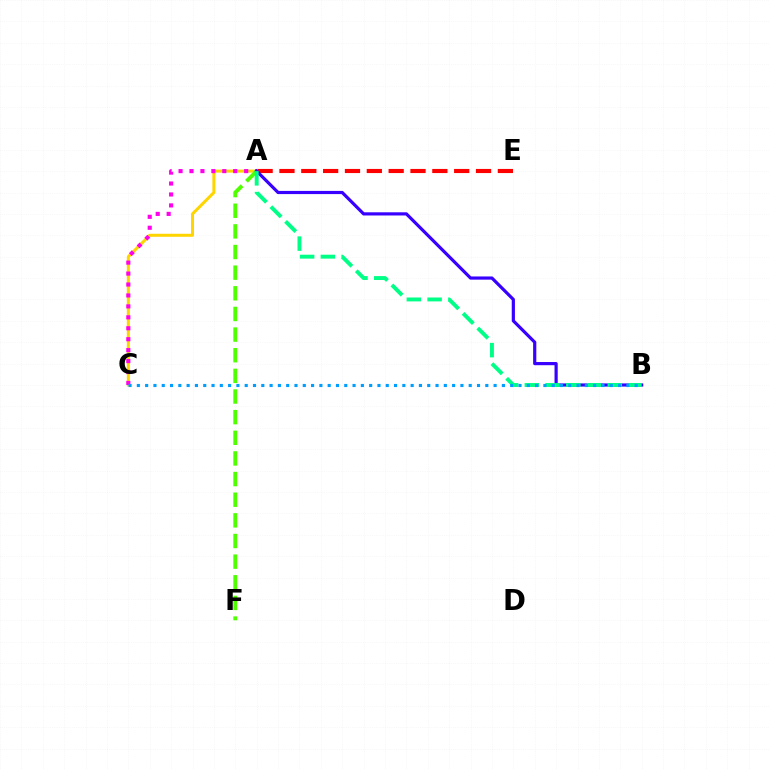{('A', 'C'): [{'color': '#ffd500', 'line_style': 'solid', 'thickness': 2.17}, {'color': '#ff00ed', 'line_style': 'dotted', 'thickness': 2.97}], ('A', 'F'): [{'color': '#4fff00', 'line_style': 'dashed', 'thickness': 2.8}], ('A', 'E'): [{'color': '#ff0000', 'line_style': 'dashed', 'thickness': 2.97}], ('A', 'B'): [{'color': '#3700ff', 'line_style': 'solid', 'thickness': 2.29}, {'color': '#00ff86', 'line_style': 'dashed', 'thickness': 2.82}], ('B', 'C'): [{'color': '#009eff', 'line_style': 'dotted', 'thickness': 2.25}]}